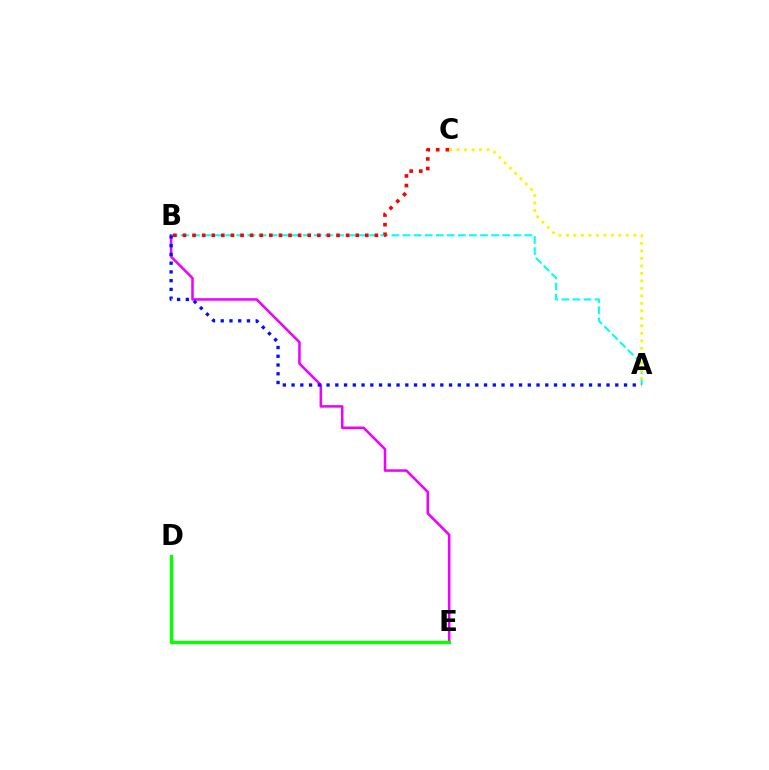{('B', 'E'): [{'color': '#ee00ff', 'line_style': 'solid', 'thickness': 1.82}], ('A', 'B'): [{'color': '#00fff6', 'line_style': 'dashed', 'thickness': 1.51}, {'color': '#0010ff', 'line_style': 'dotted', 'thickness': 2.38}], ('B', 'C'): [{'color': '#ff0000', 'line_style': 'dotted', 'thickness': 2.61}], ('D', 'E'): [{'color': '#08ff00', 'line_style': 'solid', 'thickness': 2.43}], ('A', 'C'): [{'color': '#fcf500', 'line_style': 'dotted', 'thickness': 2.04}]}